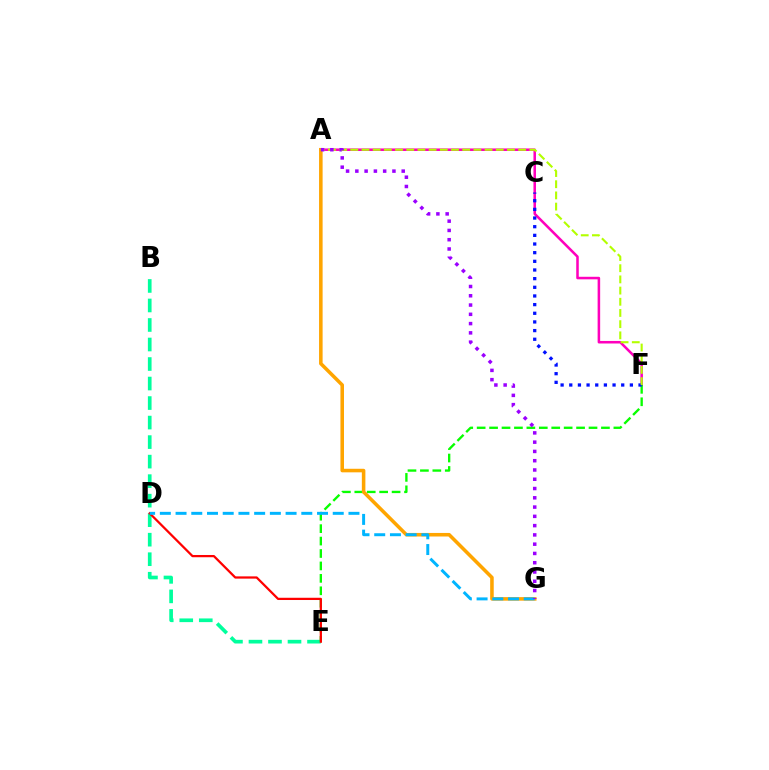{('A', 'F'): [{'color': '#ff00bd', 'line_style': 'solid', 'thickness': 1.83}, {'color': '#b3ff00', 'line_style': 'dashed', 'thickness': 1.52}], ('B', 'E'): [{'color': '#00ff9d', 'line_style': 'dashed', 'thickness': 2.65}], ('E', 'F'): [{'color': '#08ff00', 'line_style': 'dashed', 'thickness': 1.69}], ('C', 'F'): [{'color': '#0010ff', 'line_style': 'dotted', 'thickness': 2.35}], ('A', 'G'): [{'color': '#ffa500', 'line_style': 'solid', 'thickness': 2.56}, {'color': '#9b00ff', 'line_style': 'dotted', 'thickness': 2.52}], ('D', 'E'): [{'color': '#ff0000', 'line_style': 'solid', 'thickness': 1.62}], ('D', 'G'): [{'color': '#00b5ff', 'line_style': 'dashed', 'thickness': 2.14}]}